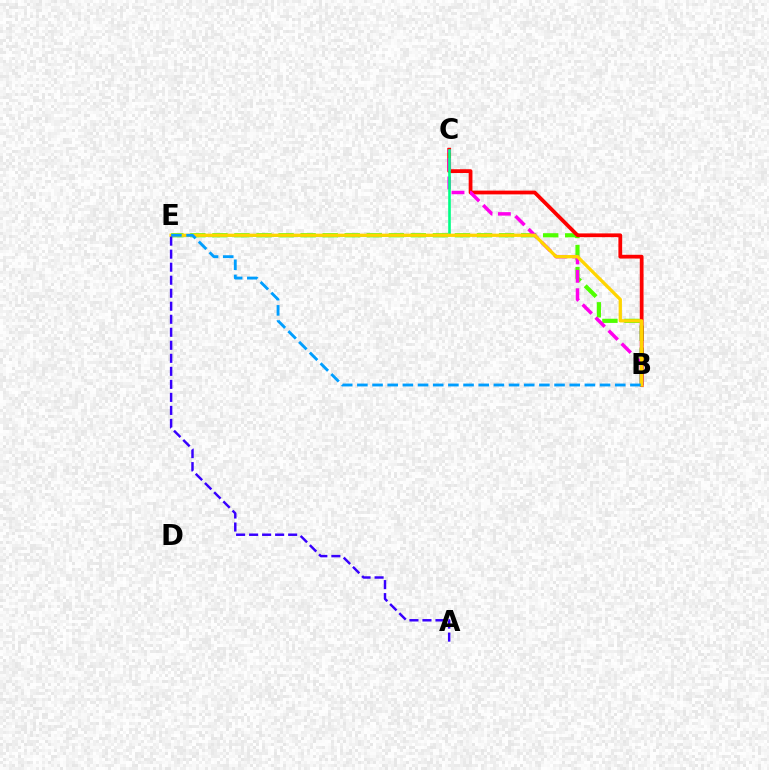{('B', 'E'): [{'color': '#4fff00', 'line_style': 'dashed', 'thickness': 3.0}, {'color': '#ffd500', 'line_style': 'solid', 'thickness': 2.36}, {'color': '#009eff', 'line_style': 'dashed', 'thickness': 2.06}], ('B', 'C'): [{'color': '#ff0000', 'line_style': 'solid', 'thickness': 2.71}, {'color': '#ff00ed', 'line_style': 'dashed', 'thickness': 2.5}], ('C', 'E'): [{'color': '#00ff86', 'line_style': 'solid', 'thickness': 1.89}], ('A', 'E'): [{'color': '#3700ff', 'line_style': 'dashed', 'thickness': 1.77}]}